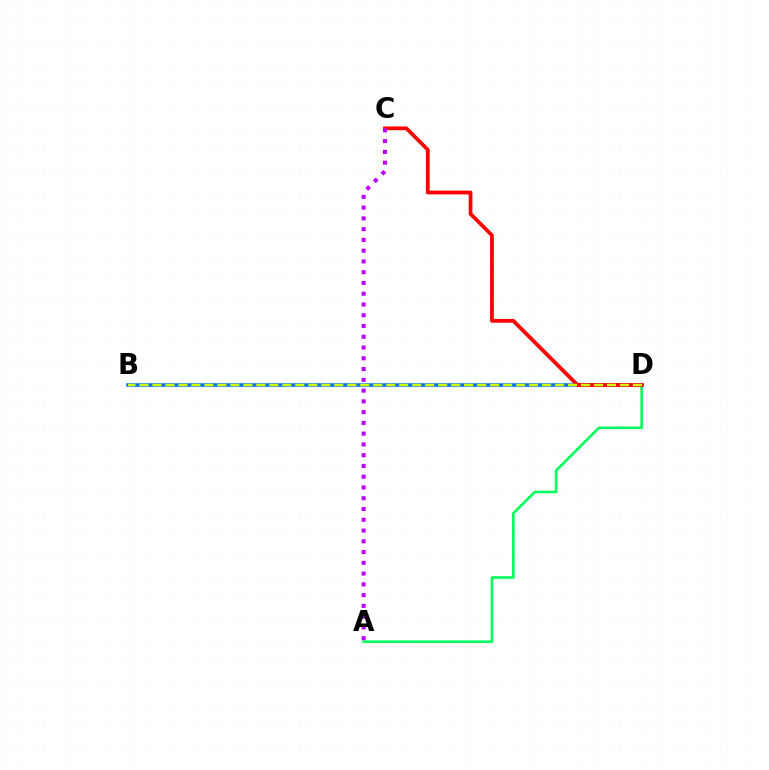{('A', 'D'): [{'color': '#00ff5c', 'line_style': 'solid', 'thickness': 1.88}], ('B', 'D'): [{'color': '#0074ff', 'line_style': 'solid', 'thickness': 2.57}, {'color': '#d1ff00', 'line_style': 'dashed', 'thickness': 1.76}], ('C', 'D'): [{'color': '#ff0000', 'line_style': 'solid', 'thickness': 2.71}], ('A', 'C'): [{'color': '#b900ff', 'line_style': 'dotted', 'thickness': 2.92}]}